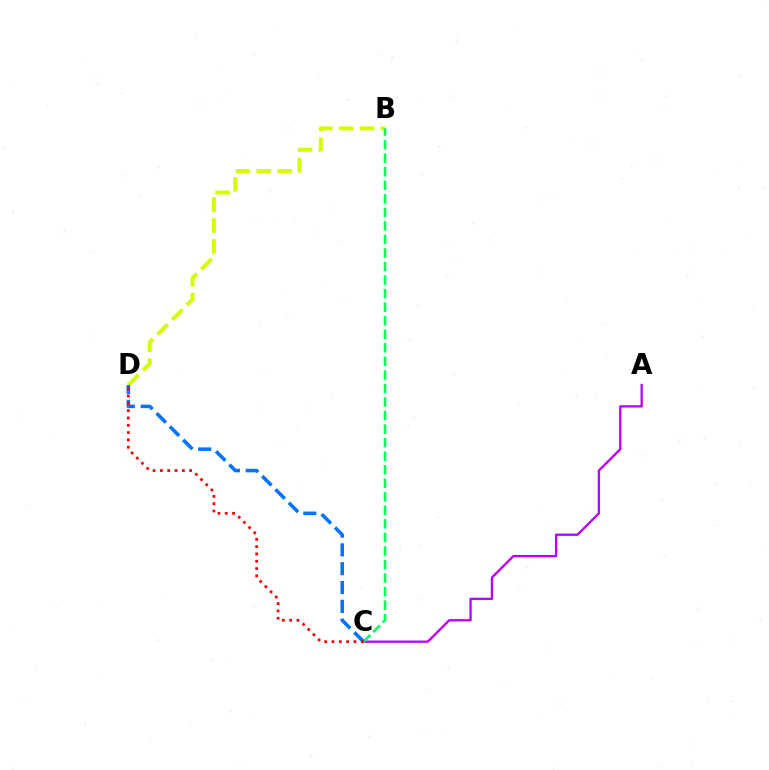{('A', 'C'): [{'color': '#b900ff', 'line_style': 'solid', 'thickness': 1.66}], ('B', 'D'): [{'color': '#d1ff00', 'line_style': 'dashed', 'thickness': 2.83}], ('B', 'C'): [{'color': '#00ff5c', 'line_style': 'dashed', 'thickness': 1.84}], ('C', 'D'): [{'color': '#0074ff', 'line_style': 'dashed', 'thickness': 2.56}, {'color': '#ff0000', 'line_style': 'dotted', 'thickness': 1.99}]}